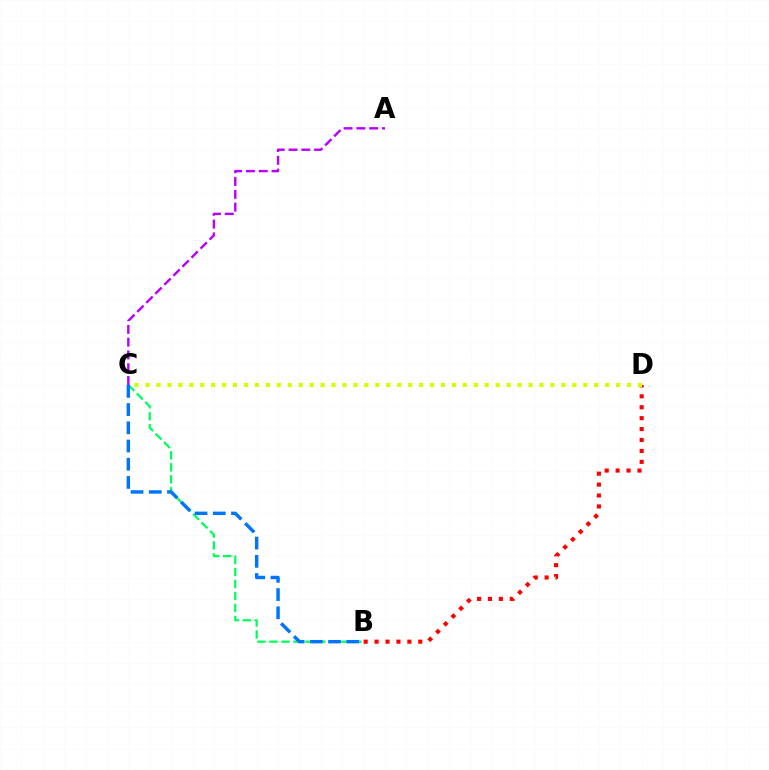{('B', 'C'): [{'color': '#00ff5c', 'line_style': 'dashed', 'thickness': 1.63}, {'color': '#0074ff', 'line_style': 'dashed', 'thickness': 2.47}], ('B', 'D'): [{'color': '#ff0000', 'line_style': 'dotted', 'thickness': 2.97}], ('A', 'C'): [{'color': '#b900ff', 'line_style': 'dashed', 'thickness': 1.74}], ('C', 'D'): [{'color': '#d1ff00', 'line_style': 'dotted', 'thickness': 2.97}]}